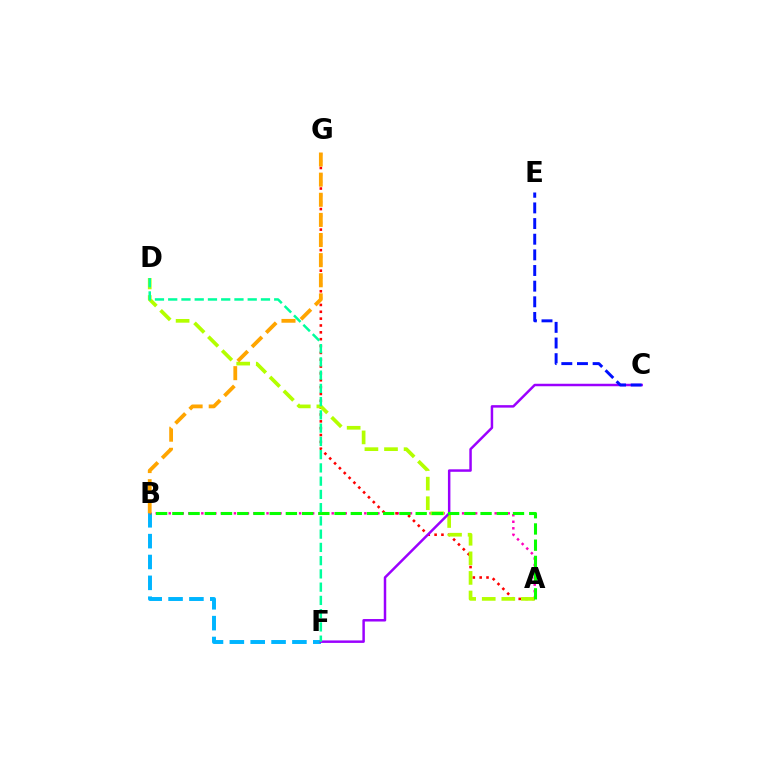{('B', 'F'): [{'color': '#00b5ff', 'line_style': 'dashed', 'thickness': 2.83}], ('A', 'B'): [{'color': '#ff00bd', 'line_style': 'dotted', 'thickness': 1.77}, {'color': '#08ff00', 'line_style': 'dashed', 'thickness': 2.2}], ('A', 'G'): [{'color': '#ff0000', 'line_style': 'dotted', 'thickness': 1.86}], ('A', 'D'): [{'color': '#b3ff00', 'line_style': 'dashed', 'thickness': 2.66}], ('C', 'F'): [{'color': '#9b00ff', 'line_style': 'solid', 'thickness': 1.79}], ('C', 'E'): [{'color': '#0010ff', 'line_style': 'dashed', 'thickness': 2.13}], ('D', 'F'): [{'color': '#00ff9d', 'line_style': 'dashed', 'thickness': 1.8}], ('B', 'G'): [{'color': '#ffa500', 'line_style': 'dashed', 'thickness': 2.73}]}